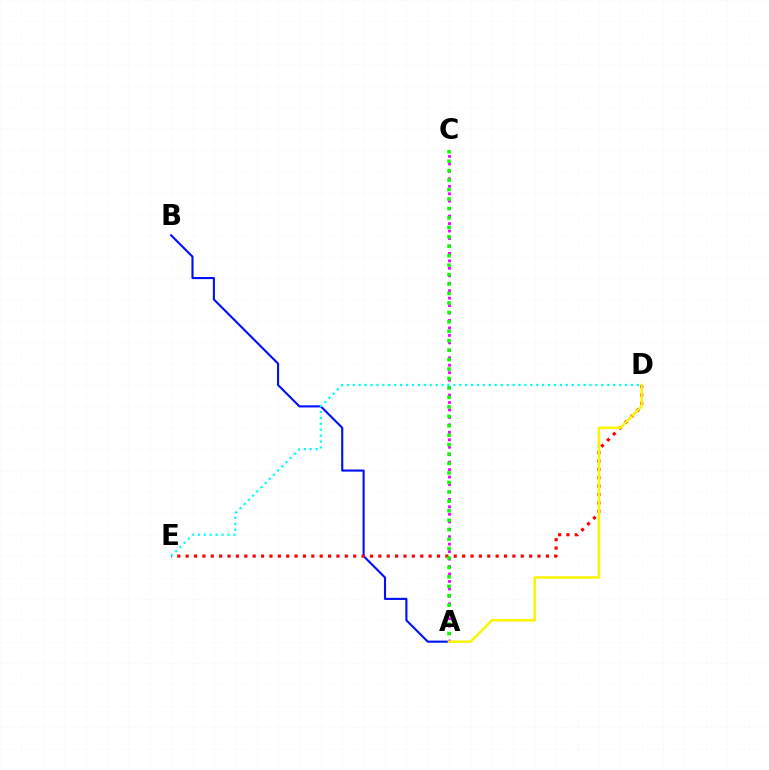{('A', 'B'): [{'color': '#0010ff', 'line_style': 'solid', 'thickness': 1.52}], ('D', 'E'): [{'color': '#ff0000', 'line_style': 'dotted', 'thickness': 2.28}, {'color': '#00fff6', 'line_style': 'dotted', 'thickness': 1.61}], ('A', 'C'): [{'color': '#ee00ff', 'line_style': 'dotted', 'thickness': 2.03}, {'color': '#08ff00', 'line_style': 'dotted', 'thickness': 2.57}], ('A', 'D'): [{'color': '#fcf500', 'line_style': 'solid', 'thickness': 1.81}]}